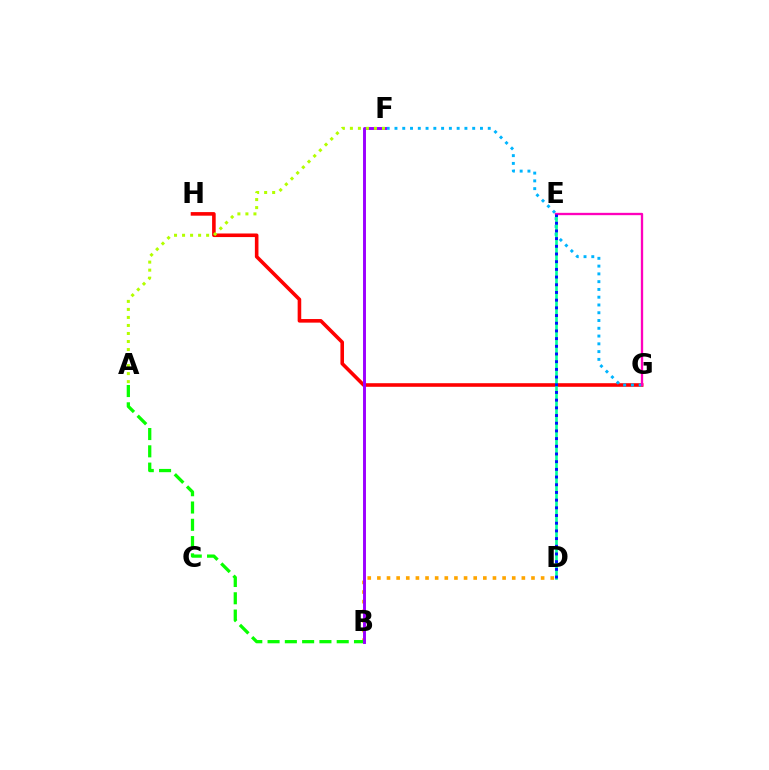{('B', 'D'): [{'color': '#ffa500', 'line_style': 'dotted', 'thickness': 2.62}], ('G', 'H'): [{'color': '#ff0000', 'line_style': 'solid', 'thickness': 2.58}], ('F', 'G'): [{'color': '#00b5ff', 'line_style': 'dotted', 'thickness': 2.11}], ('A', 'B'): [{'color': '#08ff00', 'line_style': 'dashed', 'thickness': 2.35}], ('B', 'F'): [{'color': '#9b00ff', 'line_style': 'solid', 'thickness': 2.11}], ('D', 'E'): [{'color': '#00ff9d', 'line_style': 'solid', 'thickness': 1.9}, {'color': '#0010ff', 'line_style': 'dotted', 'thickness': 2.09}], ('E', 'G'): [{'color': '#ff00bd', 'line_style': 'solid', 'thickness': 1.68}], ('A', 'F'): [{'color': '#b3ff00', 'line_style': 'dotted', 'thickness': 2.18}]}